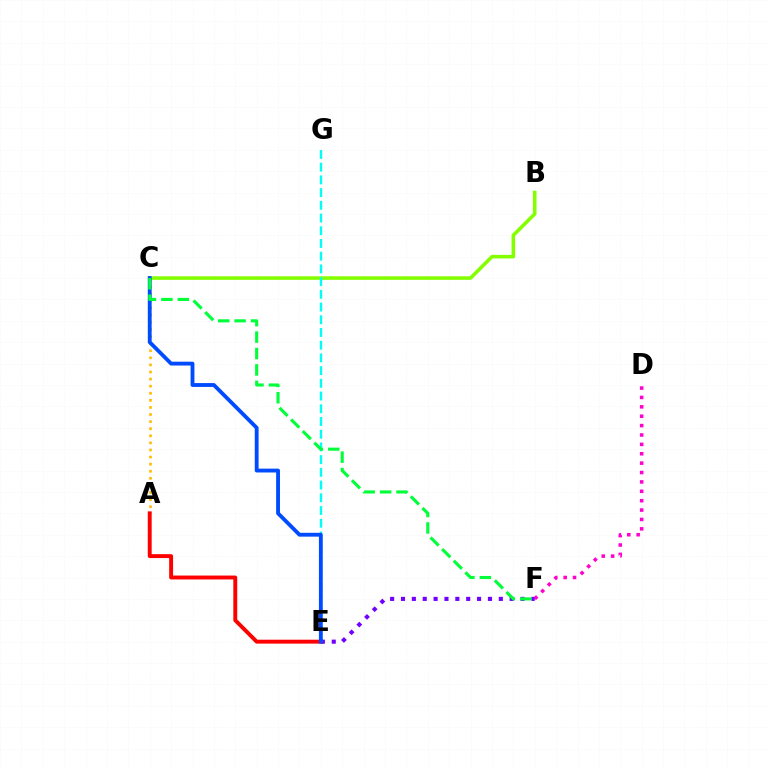{('A', 'C'): [{'color': '#ffbd00', 'line_style': 'dotted', 'thickness': 1.93}], ('B', 'C'): [{'color': '#84ff00', 'line_style': 'solid', 'thickness': 2.58}], ('D', 'F'): [{'color': '#ff00cf', 'line_style': 'dotted', 'thickness': 2.55}], ('E', 'F'): [{'color': '#7200ff', 'line_style': 'dotted', 'thickness': 2.95}], ('A', 'E'): [{'color': '#ff0000', 'line_style': 'solid', 'thickness': 2.81}], ('E', 'G'): [{'color': '#00fff6', 'line_style': 'dashed', 'thickness': 1.73}], ('C', 'E'): [{'color': '#004bff', 'line_style': 'solid', 'thickness': 2.76}], ('C', 'F'): [{'color': '#00ff39', 'line_style': 'dashed', 'thickness': 2.23}]}